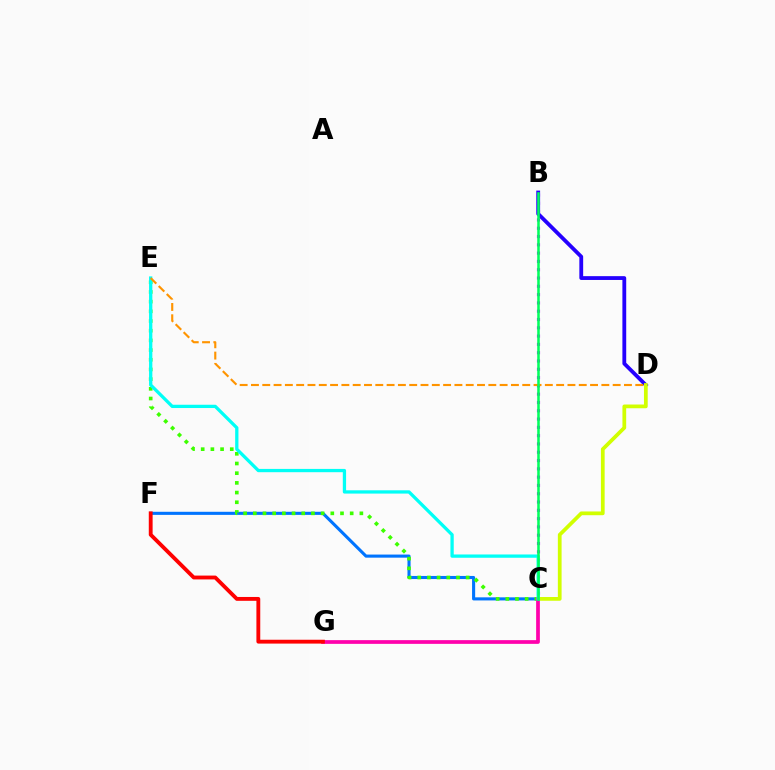{('C', 'F'): [{'color': '#0074ff', 'line_style': 'solid', 'thickness': 2.23}], ('B', 'C'): [{'color': '#b900ff', 'line_style': 'dotted', 'thickness': 2.25}, {'color': '#00ff5c', 'line_style': 'solid', 'thickness': 1.83}], ('C', 'E'): [{'color': '#3dff00', 'line_style': 'dotted', 'thickness': 2.63}, {'color': '#00fff6', 'line_style': 'solid', 'thickness': 2.36}], ('B', 'D'): [{'color': '#2500ff', 'line_style': 'solid', 'thickness': 2.75}], ('C', 'D'): [{'color': '#d1ff00', 'line_style': 'solid', 'thickness': 2.69}], ('C', 'G'): [{'color': '#ff00ac', 'line_style': 'solid', 'thickness': 2.68}], ('D', 'E'): [{'color': '#ff9400', 'line_style': 'dashed', 'thickness': 1.54}], ('F', 'G'): [{'color': '#ff0000', 'line_style': 'solid', 'thickness': 2.77}]}